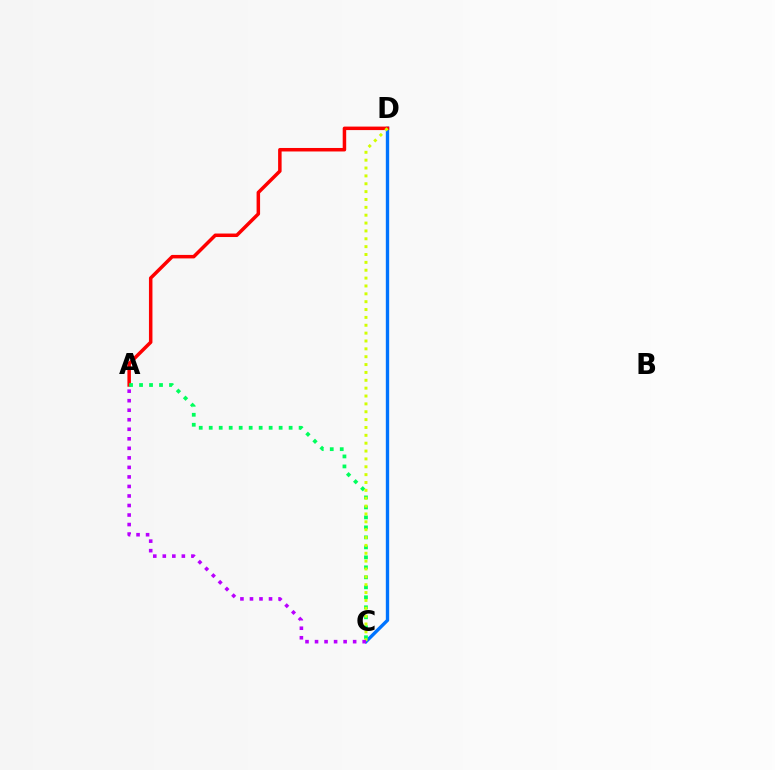{('C', 'D'): [{'color': '#0074ff', 'line_style': 'solid', 'thickness': 2.42}, {'color': '#d1ff00', 'line_style': 'dotted', 'thickness': 2.14}], ('A', 'D'): [{'color': '#ff0000', 'line_style': 'solid', 'thickness': 2.52}], ('A', 'C'): [{'color': '#00ff5c', 'line_style': 'dotted', 'thickness': 2.71}, {'color': '#b900ff', 'line_style': 'dotted', 'thickness': 2.59}]}